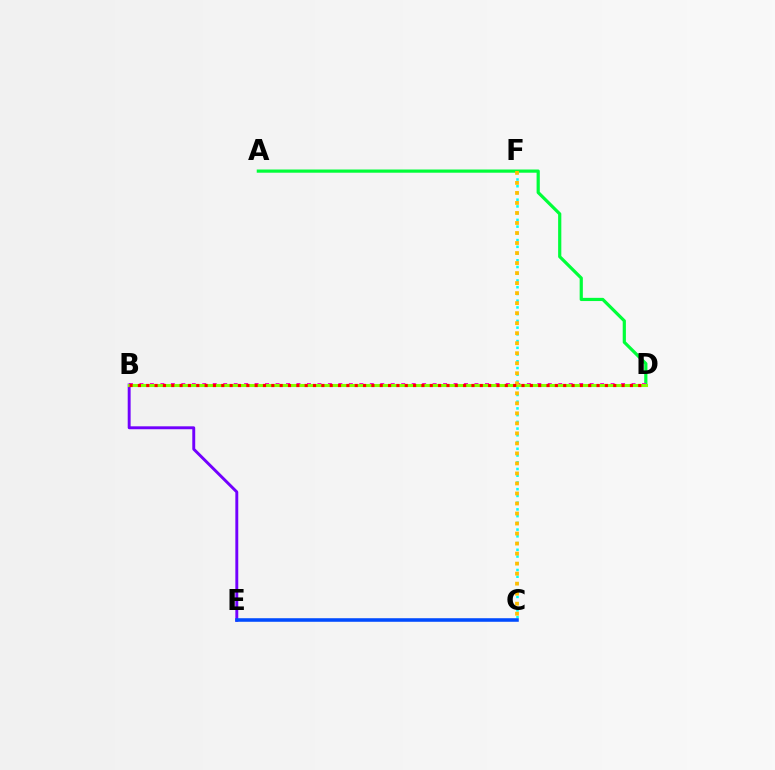{('A', 'D'): [{'color': '#00ff39', 'line_style': 'solid', 'thickness': 2.3}], ('B', 'D'): [{'color': '#ff00cf', 'line_style': 'dotted', 'thickness': 2.84}, {'color': '#84ff00', 'line_style': 'solid', 'thickness': 2.21}, {'color': '#ff0000', 'line_style': 'dotted', 'thickness': 2.27}], ('C', 'F'): [{'color': '#00fff6', 'line_style': 'dotted', 'thickness': 1.83}, {'color': '#ffbd00', 'line_style': 'dotted', 'thickness': 2.72}], ('B', 'E'): [{'color': '#7200ff', 'line_style': 'solid', 'thickness': 2.1}], ('C', 'E'): [{'color': '#004bff', 'line_style': 'solid', 'thickness': 2.56}]}